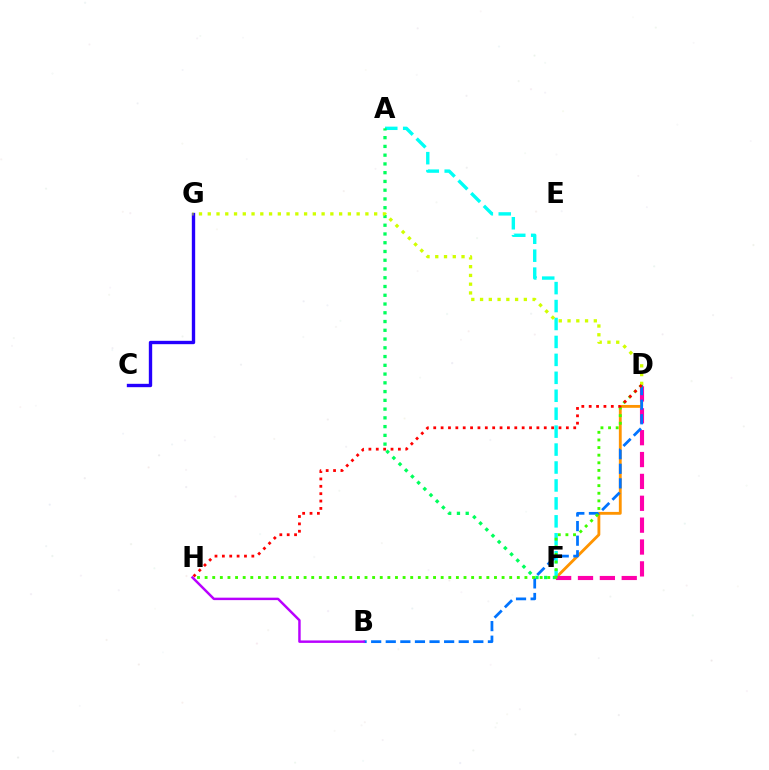{('D', 'F'): [{'color': '#ff9400', 'line_style': 'solid', 'thickness': 2.04}, {'color': '#ff00ac', 'line_style': 'dashed', 'thickness': 2.97}], ('A', 'F'): [{'color': '#00fff6', 'line_style': 'dashed', 'thickness': 2.44}, {'color': '#00ff5c', 'line_style': 'dotted', 'thickness': 2.38}], ('B', 'D'): [{'color': '#0074ff', 'line_style': 'dashed', 'thickness': 1.98}], ('D', 'H'): [{'color': '#3dff00', 'line_style': 'dotted', 'thickness': 2.07}, {'color': '#ff0000', 'line_style': 'dotted', 'thickness': 2.0}], ('C', 'G'): [{'color': '#2500ff', 'line_style': 'solid', 'thickness': 2.42}], ('B', 'H'): [{'color': '#b900ff', 'line_style': 'solid', 'thickness': 1.77}], ('D', 'G'): [{'color': '#d1ff00', 'line_style': 'dotted', 'thickness': 2.38}]}